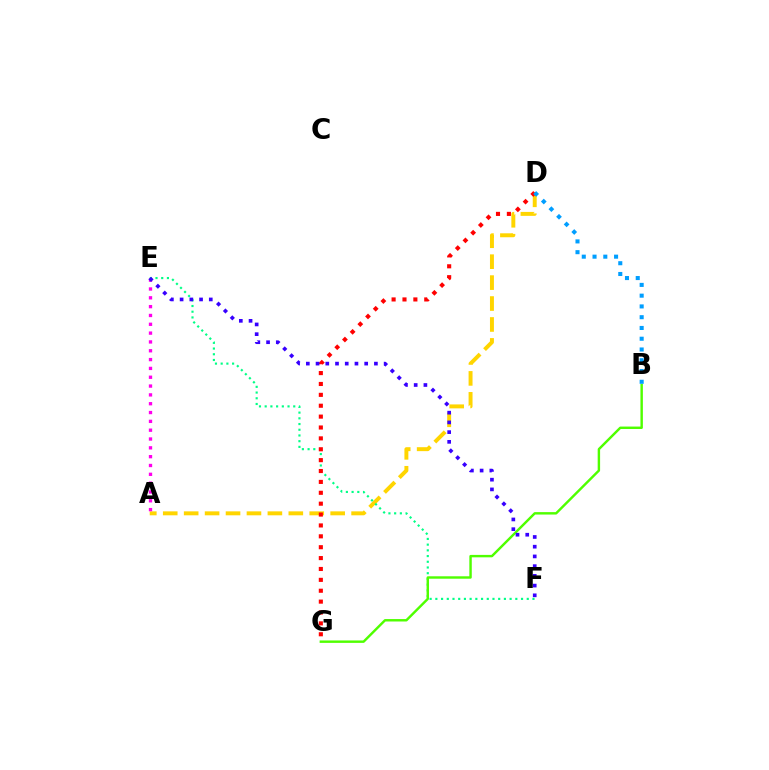{('A', 'D'): [{'color': '#ffd500', 'line_style': 'dashed', 'thickness': 2.84}], ('E', 'F'): [{'color': '#00ff86', 'line_style': 'dotted', 'thickness': 1.55}, {'color': '#3700ff', 'line_style': 'dotted', 'thickness': 2.64}], ('B', 'G'): [{'color': '#4fff00', 'line_style': 'solid', 'thickness': 1.75}], ('D', 'G'): [{'color': '#ff0000', 'line_style': 'dotted', 'thickness': 2.96}], ('A', 'E'): [{'color': '#ff00ed', 'line_style': 'dotted', 'thickness': 2.4}], ('B', 'D'): [{'color': '#009eff', 'line_style': 'dotted', 'thickness': 2.93}]}